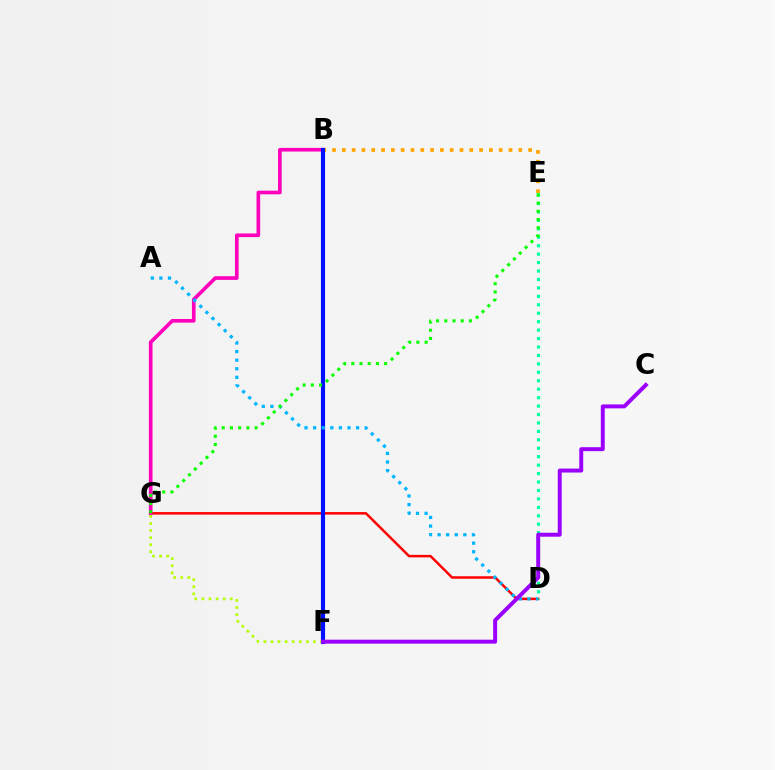{('B', 'E'): [{'color': '#ffa500', 'line_style': 'dotted', 'thickness': 2.66}], ('D', 'G'): [{'color': '#ff0000', 'line_style': 'solid', 'thickness': 1.8}], ('D', 'E'): [{'color': '#00ff9d', 'line_style': 'dotted', 'thickness': 2.29}], ('B', 'G'): [{'color': '#ff00bd', 'line_style': 'solid', 'thickness': 2.63}], ('B', 'F'): [{'color': '#0010ff', 'line_style': 'solid', 'thickness': 2.98}], ('F', 'G'): [{'color': '#b3ff00', 'line_style': 'dotted', 'thickness': 1.93}], ('A', 'D'): [{'color': '#00b5ff', 'line_style': 'dotted', 'thickness': 2.33}], ('E', 'G'): [{'color': '#08ff00', 'line_style': 'dotted', 'thickness': 2.23}], ('C', 'F'): [{'color': '#9b00ff', 'line_style': 'solid', 'thickness': 2.84}]}